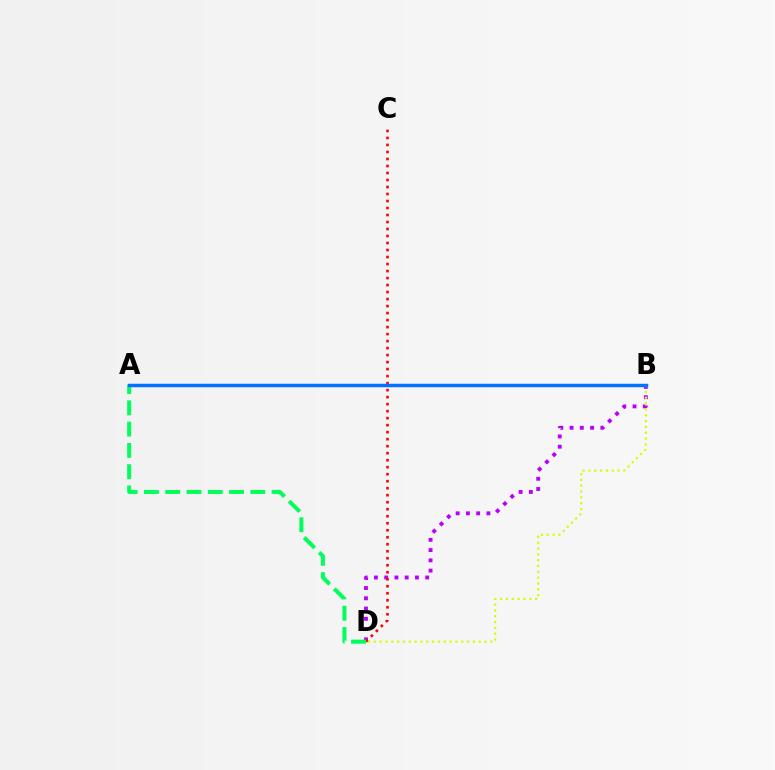{('B', 'D'): [{'color': '#b900ff', 'line_style': 'dotted', 'thickness': 2.79}, {'color': '#d1ff00', 'line_style': 'dotted', 'thickness': 1.58}], ('C', 'D'): [{'color': '#ff0000', 'line_style': 'dotted', 'thickness': 1.9}], ('A', 'D'): [{'color': '#00ff5c', 'line_style': 'dashed', 'thickness': 2.89}], ('A', 'B'): [{'color': '#0074ff', 'line_style': 'solid', 'thickness': 2.5}]}